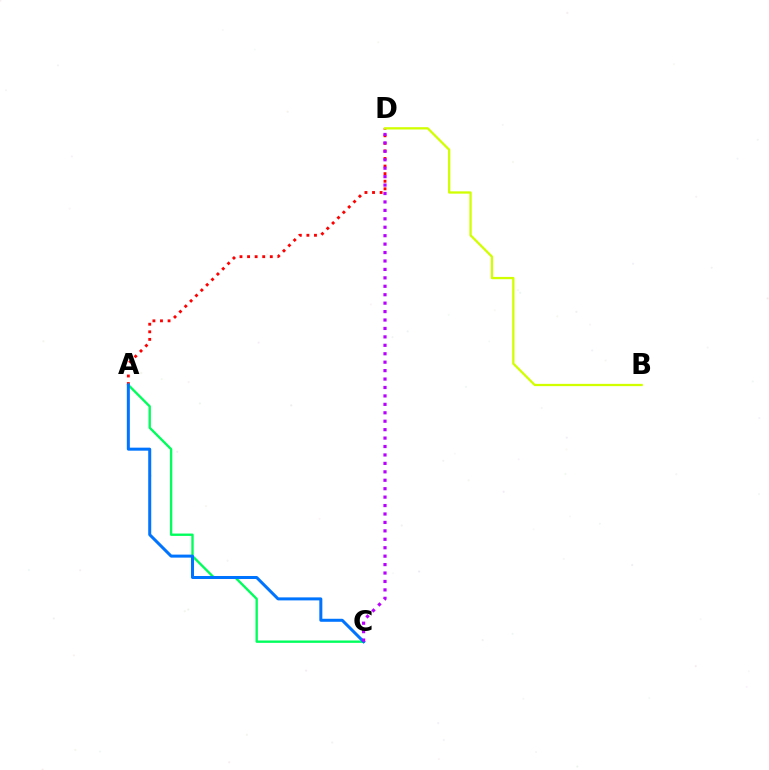{('A', 'D'): [{'color': '#ff0000', 'line_style': 'dotted', 'thickness': 2.06}], ('B', 'D'): [{'color': '#d1ff00', 'line_style': 'solid', 'thickness': 1.65}], ('A', 'C'): [{'color': '#00ff5c', 'line_style': 'solid', 'thickness': 1.7}, {'color': '#0074ff', 'line_style': 'solid', 'thickness': 2.17}], ('C', 'D'): [{'color': '#b900ff', 'line_style': 'dotted', 'thickness': 2.29}]}